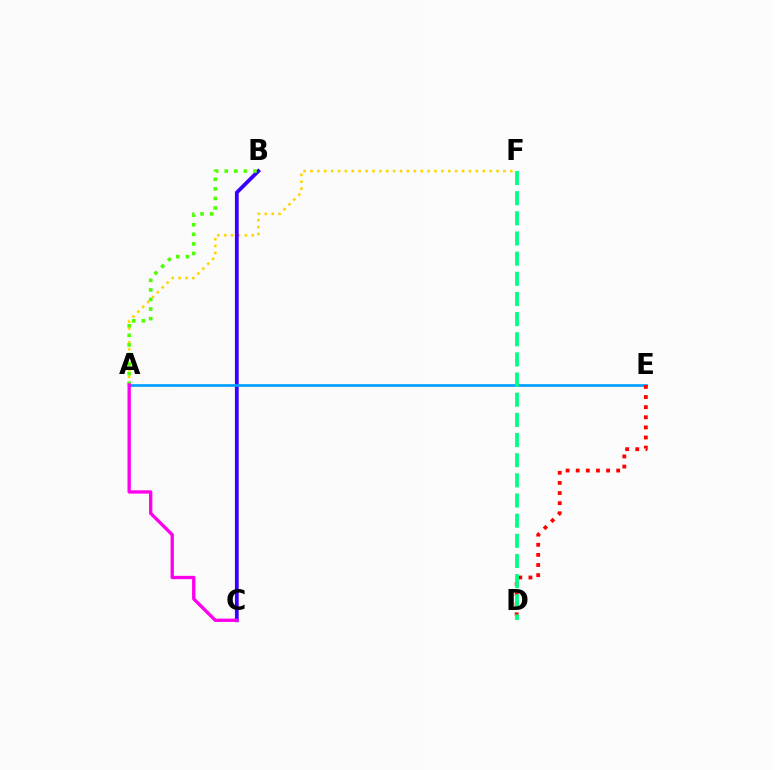{('A', 'F'): [{'color': '#ffd500', 'line_style': 'dotted', 'thickness': 1.87}], ('B', 'C'): [{'color': '#3700ff', 'line_style': 'solid', 'thickness': 2.73}], ('A', 'B'): [{'color': '#4fff00', 'line_style': 'dotted', 'thickness': 2.6}], ('A', 'E'): [{'color': '#009eff', 'line_style': 'solid', 'thickness': 1.93}], ('A', 'C'): [{'color': '#ff00ed', 'line_style': 'solid', 'thickness': 2.39}], ('D', 'E'): [{'color': '#ff0000', 'line_style': 'dotted', 'thickness': 2.75}], ('D', 'F'): [{'color': '#00ff86', 'line_style': 'dashed', 'thickness': 2.74}]}